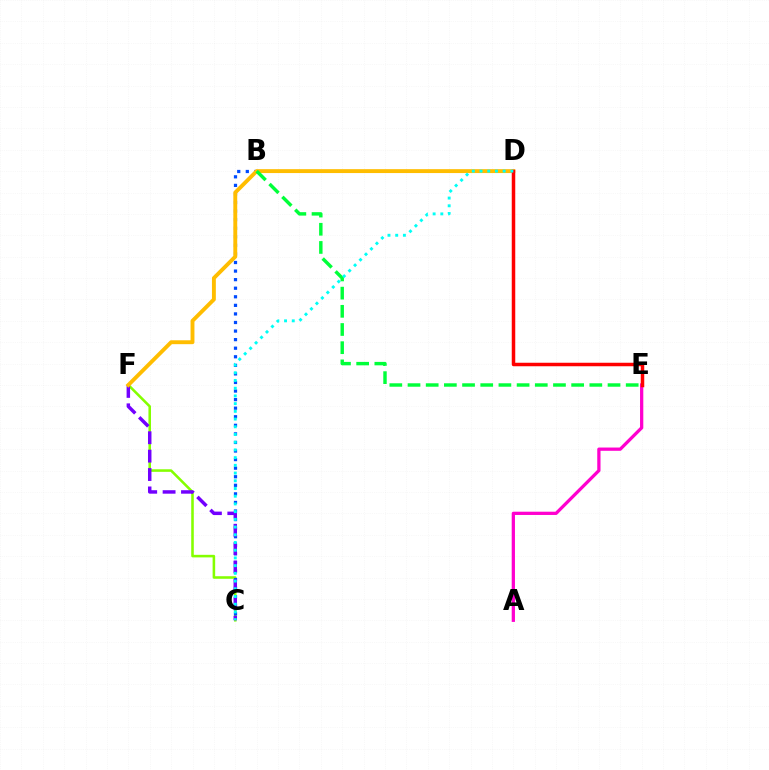{('A', 'E'): [{'color': '#ff00cf', 'line_style': 'solid', 'thickness': 2.35}], ('C', 'F'): [{'color': '#84ff00', 'line_style': 'solid', 'thickness': 1.84}, {'color': '#7200ff', 'line_style': 'dashed', 'thickness': 2.5}], ('B', 'C'): [{'color': '#004bff', 'line_style': 'dotted', 'thickness': 2.33}], ('D', 'F'): [{'color': '#ffbd00', 'line_style': 'solid', 'thickness': 2.8}], ('D', 'E'): [{'color': '#ff0000', 'line_style': 'solid', 'thickness': 2.52}], ('B', 'E'): [{'color': '#00ff39', 'line_style': 'dashed', 'thickness': 2.47}], ('C', 'D'): [{'color': '#00fff6', 'line_style': 'dotted', 'thickness': 2.1}]}